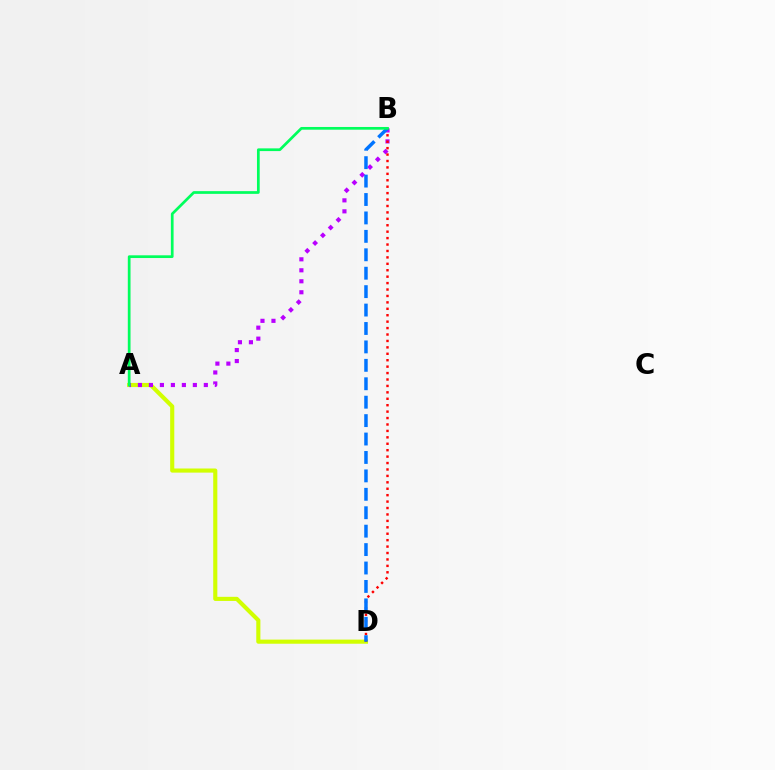{('A', 'D'): [{'color': '#d1ff00', 'line_style': 'solid', 'thickness': 2.97}], ('A', 'B'): [{'color': '#b900ff', 'line_style': 'dotted', 'thickness': 2.98}, {'color': '#00ff5c', 'line_style': 'solid', 'thickness': 1.96}], ('B', 'D'): [{'color': '#ff0000', 'line_style': 'dotted', 'thickness': 1.75}, {'color': '#0074ff', 'line_style': 'dashed', 'thickness': 2.5}]}